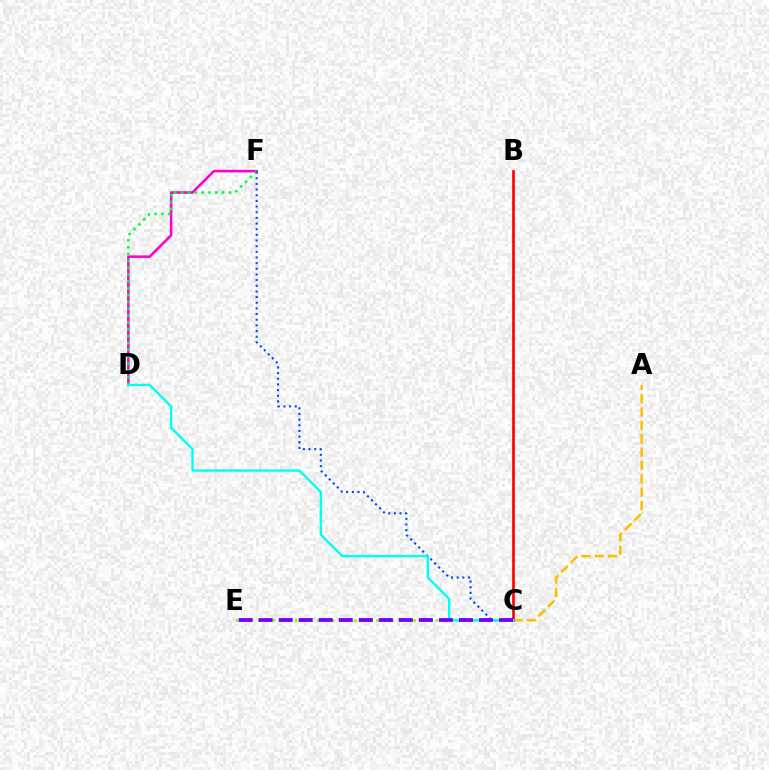{('D', 'F'): [{'color': '#ff00cf', 'line_style': 'solid', 'thickness': 1.86}, {'color': '#00ff39', 'line_style': 'dotted', 'thickness': 1.86}], ('C', 'E'): [{'color': '#84ff00', 'line_style': 'dotted', 'thickness': 2.01}, {'color': '#7200ff', 'line_style': 'dashed', 'thickness': 2.72}], ('A', 'C'): [{'color': '#ffbd00', 'line_style': 'dashed', 'thickness': 1.82}], ('B', 'C'): [{'color': '#ff0000', 'line_style': 'solid', 'thickness': 1.92}], ('C', 'F'): [{'color': '#004bff', 'line_style': 'dotted', 'thickness': 1.54}], ('C', 'D'): [{'color': '#00fff6', 'line_style': 'solid', 'thickness': 1.71}]}